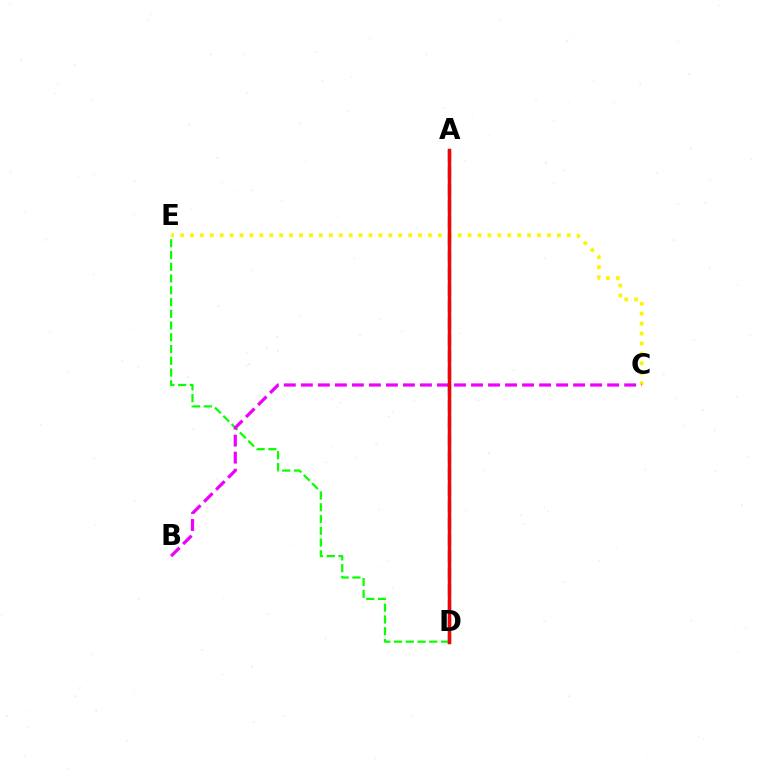{('A', 'D'): [{'color': '#00fff6', 'line_style': 'solid', 'thickness': 2.46}, {'color': '#0010ff', 'line_style': 'dashed', 'thickness': 2.27}, {'color': '#ff0000', 'line_style': 'solid', 'thickness': 2.46}], ('D', 'E'): [{'color': '#08ff00', 'line_style': 'dashed', 'thickness': 1.6}], ('C', 'E'): [{'color': '#fcf500', 'line_style': 'dotted', 'thickness': 2.69}], ('B', 'C'): [{'color': '#ee00ff', 'line_style': 'dashed', 'thickness': 2.31}]}